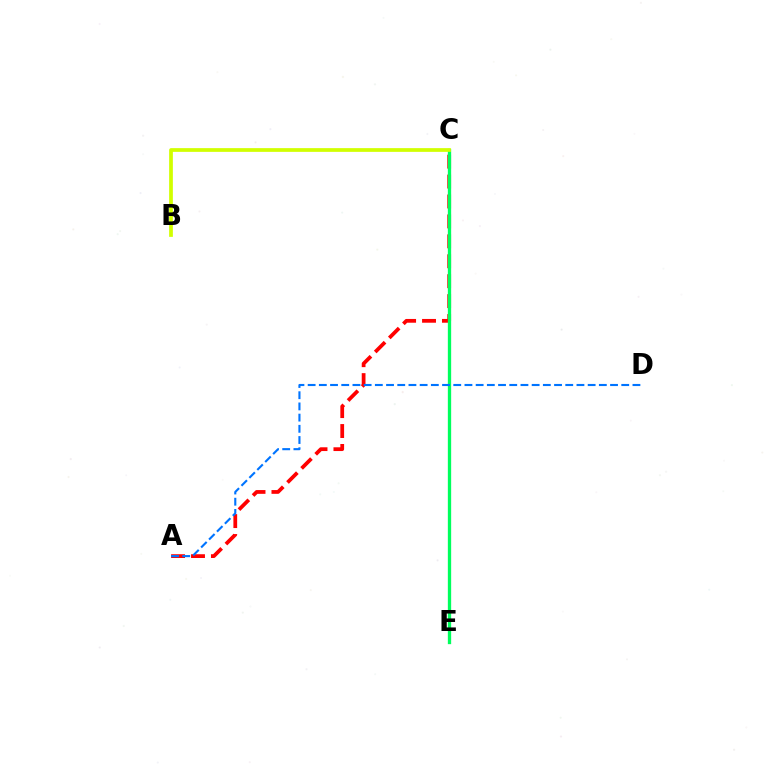{('C', 'E'): [{'color': '#b900ff', 'line_style': 'dashed', 'thickness': 2.08}, {'color': '#00ff5c', 'line_style': 'solid', 'thickness': 2.39}], ('A', 'C'): [{'color': '#ff0000', 'line_style': 'dashed', 'thickness': 2.71}], ('A', 'D'): [{'color': '#0074ff', 'line_style': 'dashed', 'thickness': 1.52}], ('B', 'C'): [{'color': '#d1ff00', 'line_style': 'solid', 'thickness': 2.69}]}